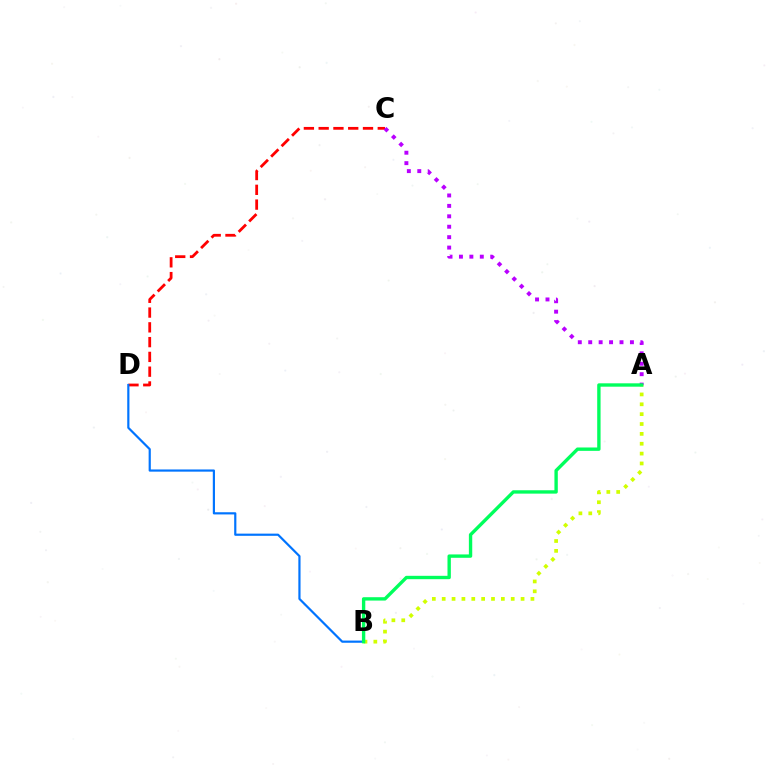{('A', 'B'): [{'color': '#d1ff00', 'line_style': 'dotted', 'thickness': 2.68}, {'color': '#00ff5c', 'line_style': 'solid', 'thickness': 2.42}], ('C', 'D'): [{'color': '#ff0000', 'line_style': 'dashed', 'thickness': 2.01}], ('B', 'D'): [{'color': '#0074ff', 'line_style': 'solid', 'thickness': 1.57}], ('A', 'C'): [{'color': '#b900ff', 'line_style': 'dotted', 'thickness': 2.83}]}